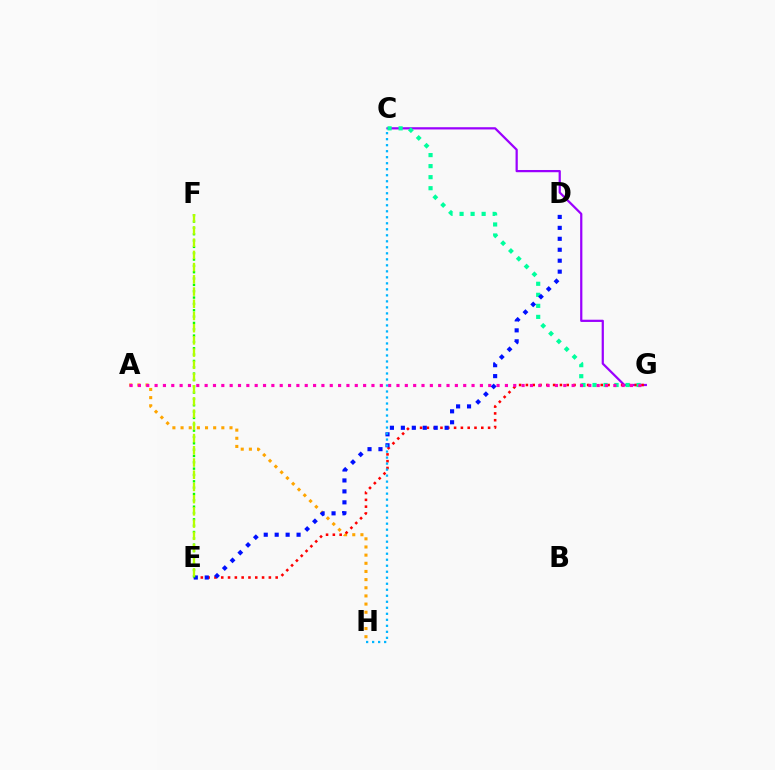{('A', 'H'): [{'color': '#ffa500', 'line_style': 'dotted', 'thickness': 2.22}], ('C', 'G'): [{'color': '#9b00ff', 'line_style': 'solid', 'thickness': 1.6}, {'color': '#00ff9d', 'line_style': 'dotted', 'thickness': 3.0}], ('E', 'G'): [{'color': '#ff0000', 'line_style': 'dotted', 'thickness': 1.85}], ('A', 'G'): [{'color': '#ff00bd', 'line_style': 'dotted', 'thickness': 2.27}], ('D', 'E'): [{'color': '#0010ff', 'line_style': 'dotted', 'thickness': 2.97}], ('C', 'H'): [{'color': '#00b5ff', 'line_style': 'dotted', 'thickness': 1.63}], ('E', 'F'): [{'color': '#08ff00', 'line_style': 'dotted', 'thickness': 1.72}, {'color': '#b3ff00', 'line_style': 'dashed', 'thickness': 1.66}]}